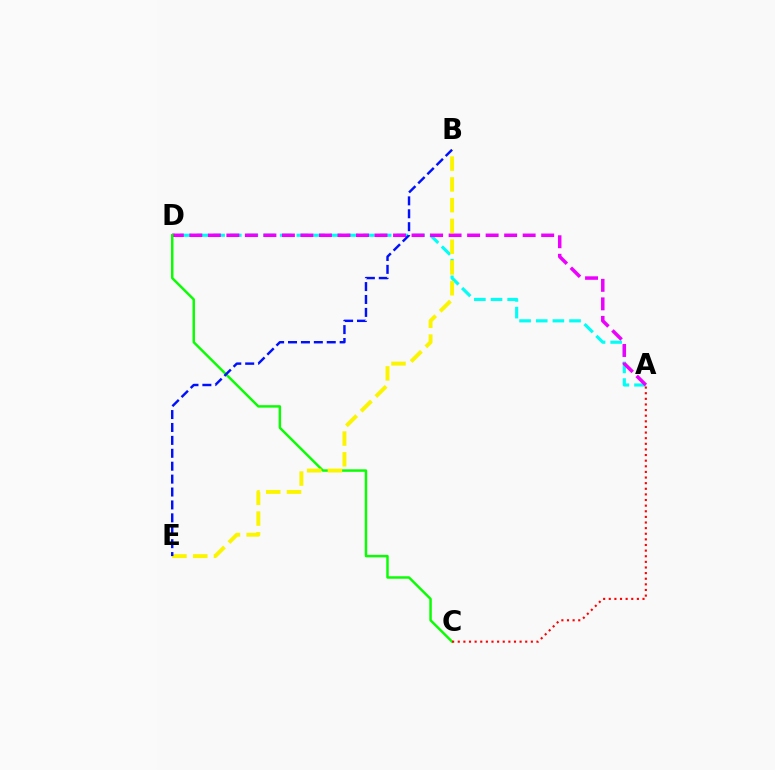{('A', 'D'): [{'color': '#00fff6', 'line_style': 'dashed', 'thickness': 2.26}, {'color': '#ee00ff', 'line_style': 'dashed', 'thickness': 2.52}], ('C', 'D'): [{'color': '#08ff00', 'line_style': 'solid', 'thickness': 1.77}], ('B', 'E'): [{'color': '#fcf500', 'line_style': 'dashed', 'thickness': 2.82}, {'color': '#0010ff', 'line_style': 'dashed', 'thickness': 1.75}], ('A', 'C'): [{'color': '#ff0000', 'line_style': 'dotted', 'thickness': 1.53}]}